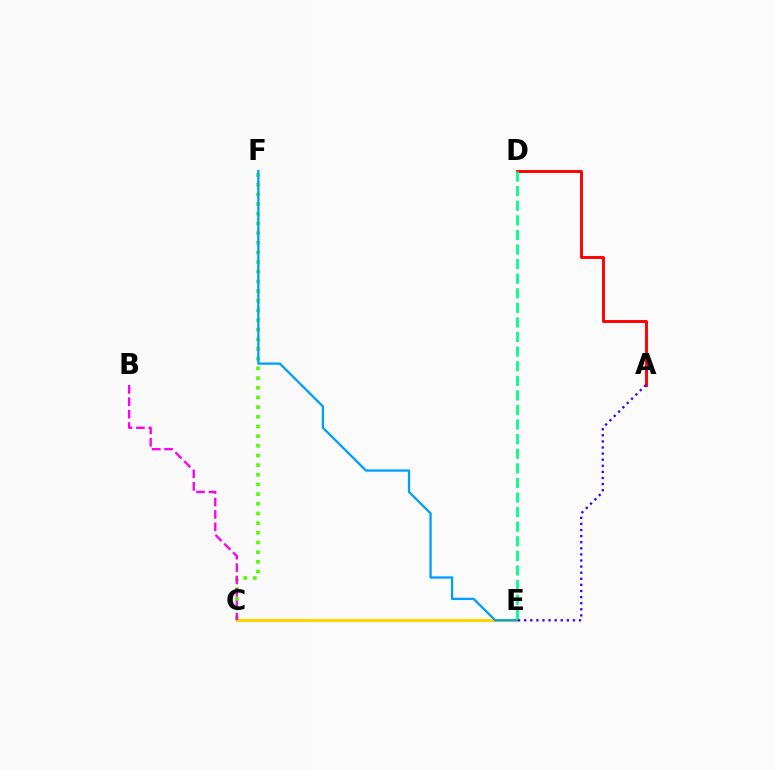{('A', 'D'): [{'color': '#ff0000', 'line_style': 'solid', 'thickness': 2.09}], ('C', 'E'): [{'color': '#ffd500', 'line_style': 'solid', 'thickness': 2.25}], ('A', 'E'): [{'color': '#3700ff', 'line_style': 'dotted', 'thickness': 1.66}], ('C', 'F'): [{'color': '#4fff00', 'line_style': 'dotted', 'thickness': 2.63}], ('E', 'F'): [{'color': '#009eff', 'line_style': 'solid', 'thickness': 1.65}], ('B', 'C'): [{'color': '#ff00ed', 'line_style': 'dashed', 'thickness': 1.69}], ('D', 'E'): [{'color': '#00ff86', 'line_style': 'dashed', 'thickness': 1.98}]}